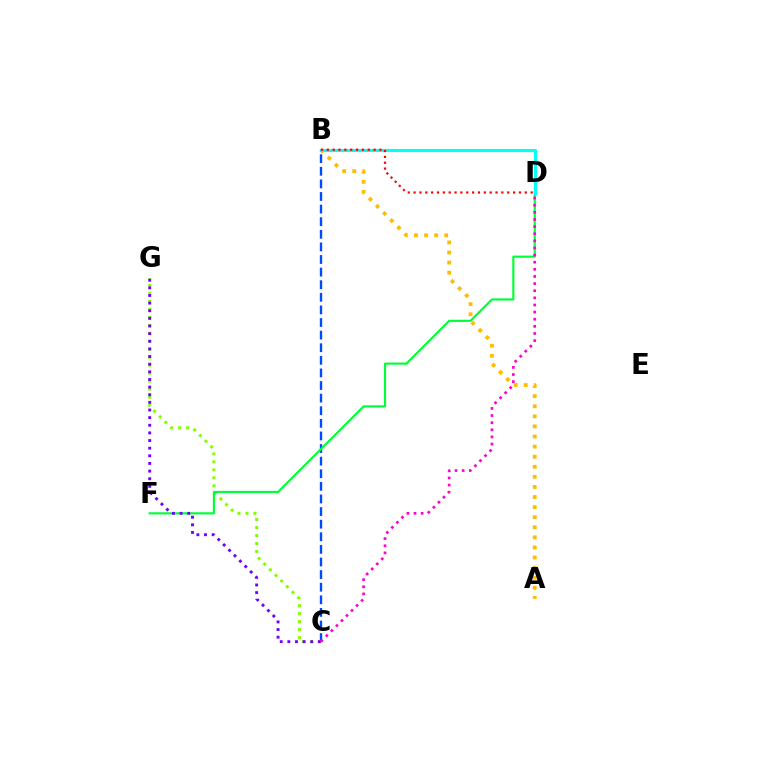{('B', 'C'): [{'color': '#004bff', 'line_style': 'dashed', 'thickness': 1.71}], ('C', 'G'): [{'color': '#84ff00', 'line_style': 'dotted', 'thickness': 2.17}, {'color': '#7200ff', 'line_style': 'dotted', 'thickness': 2.07}], ('D', 'F'): [{'color': '#00ff39', 'line_style': 'solid', 'thickness': 1.56}], ('C', 'D'): [{'color': '#ff00cf', 'line_style': 'dotted', 'thickness': 1.94}], ('A', 'B'): [{'color': '#ffbd00', 'line_style': 'dotted', 'thickness': 2.74}], ('B', 'D'): [{'color': '#00fff6', 'line_style': 'solid', 'thickness': 2.24}, {'color': '#ff0000', 'line_style': 'dotted', 'thickness': 1.59}]}